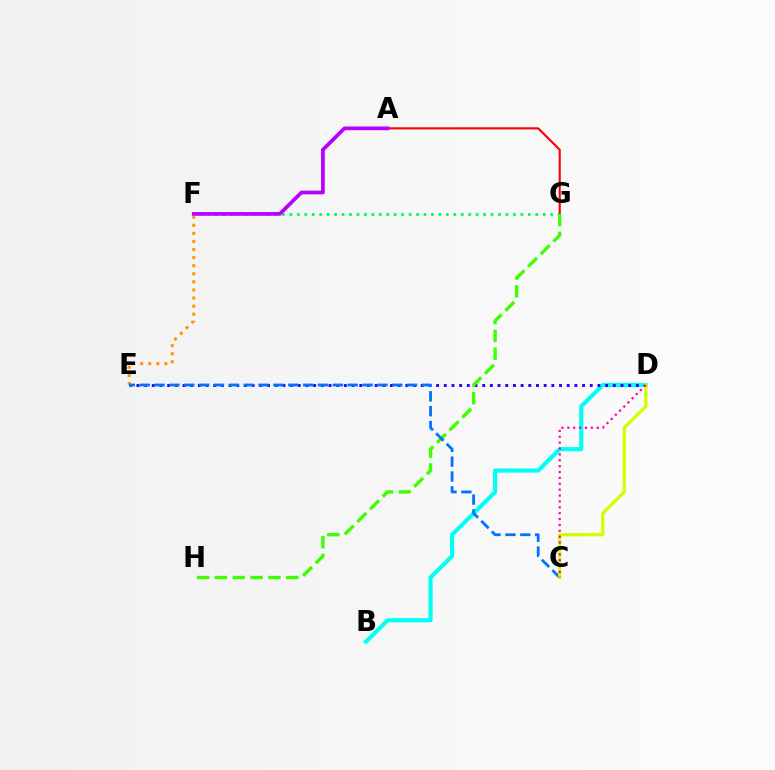{('E', 'F'): [{'color': '#ff9400', 'line_style': 'dotted', 'thickness': 2.2}], ('B', 'D'): [{'color': '#00fff6', 'line_style': 'solid', 'thickness': 2.99}], ('F', 'G'): [{'color': '#00ff5c', 'line_style': 'dotted', 'thickness': 2.02}], ('A', 'G'): [{'color': '#ff0000', 'line_style': 'solid', 'thickness': 1.52}], ('D', 'E'): [{'color': '#2500ff', 'line_style': 'dotted', 'thickness': 2.09}], ('A', 'F'): [{'color': '#b900ff', 'line_style': 'solid', 'thickness': 2.7}], ('G', 'H'): [{'color': '#3dff00', 'line_style': 'dashed', 'thickness': 2.42}], ('C', 'E'): [{'color': '#0074ff', 'line_style': 'dashed', 'thickness': 2.02}], ('C', 'D'): [{'color': '#d1ff00', 'line_style': 'solid', 'thickness': 2.35}, {'color': '#ff00ac', 'line_style': 'dotted', 'thickness': 1.6}]}